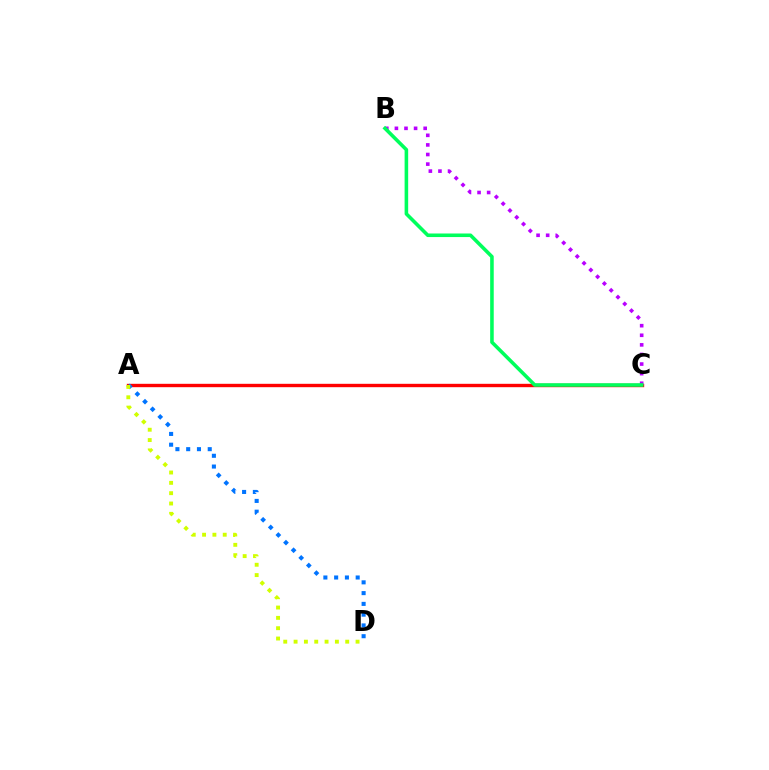{('A', 'C'): [{'color': '#ff0000', 'line_style': 'solid', 'thickness': 2.44}], ('B', 'C'): [{'color': '#b900ff', 'line_style': 'dotted', 'thickness': 2.61}, {'color': '#00ff5c', 'line_style': 'solid', 'thickness': 2.57}], ('A', 'D'): [{'color': '#0074ff', 'line_style': 'dotted', 'thickness': 2.93}, {'color': '#d1ff00', 'line_style': 'dotted', 'thickness': 2.81}]}